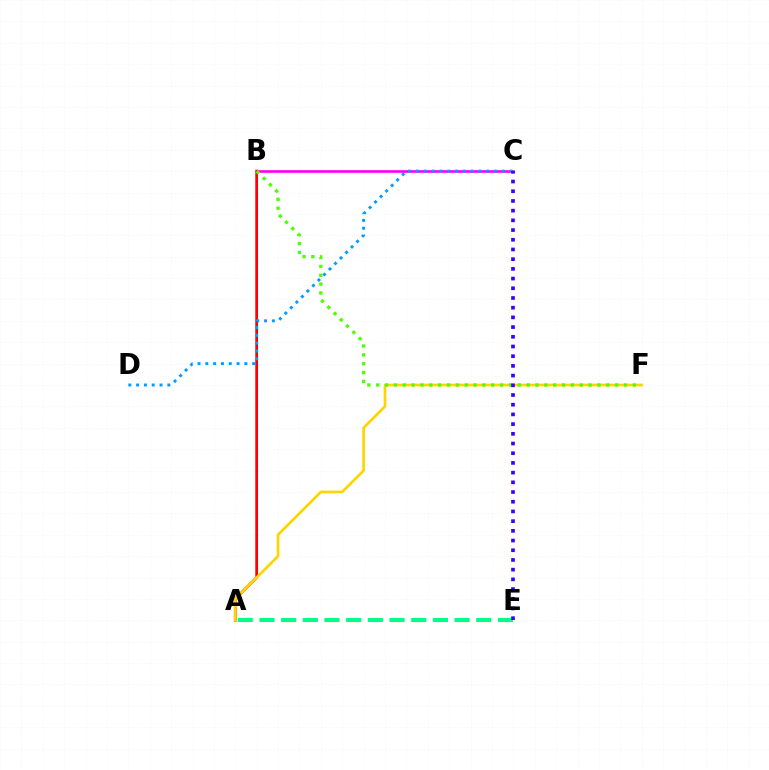{('B', 'C'): [{'color': '#ff00ed', 'line_style': 'solid', 'thickness': 1.92}], ('A', 'B'): [{'color': '#ff0000', 'line_style': 'solid', 'thickness': 1.98}], ('A', 'F'): [{'color': '#ffd500', 'line_style': 'solid', 'thickness': 1.95}], ('A', 'E'): [{'color': '#00ff86', 'line_style': 'dashed', 'thickness': 2.95}], ('B', 'F'): [{'color': '#4fff00', 'line_style': 'dotted', 'thickness': 2.4}], ('C', 'D'): [{'color': '#009eff', 'line_style': 'dotted', 'thickness': 2.12}], ('C', 'E'): [{'color': '#3700ff', 'line_style': 'dotted', 'thickness': 2.64}]}